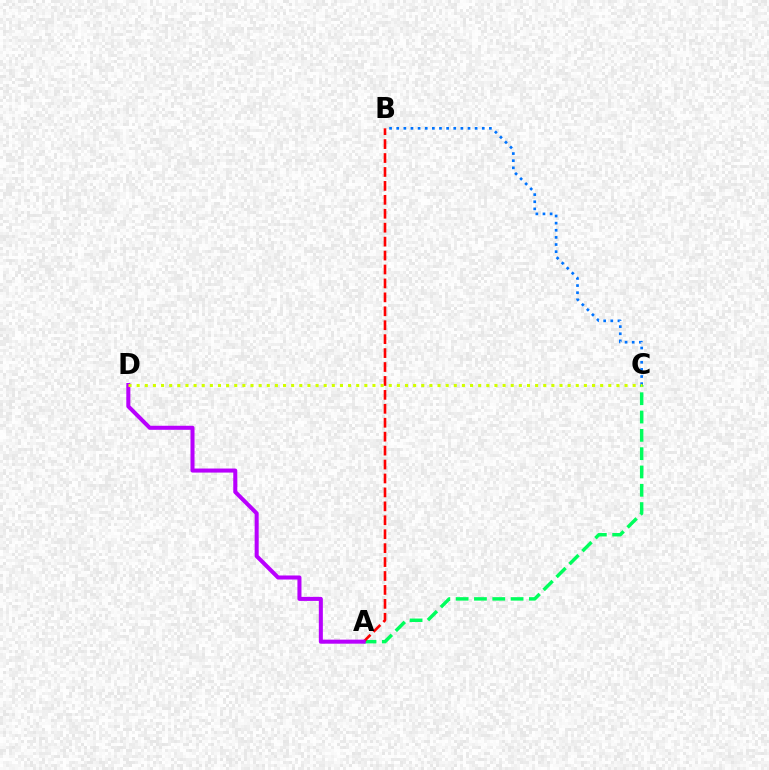{('A', 'C'): [{'color': '#00ff5c', 'line_style': 'dashed', 'thickness': 2.49}], ('B', 'C'): [{'color': '#0074ff', 'line_style': 'dotted', 'thickness': 1.94}], ('A', 'B'): [{'color': '#ff0000', 'line_style': 'dashed', 'thickness': 1.89}], ('A', 'D'): [{'color': '#b900ff', 'line_style': 'solid', 'thickness': 2.91}], ('C', 'D'): [{'color': '#d1ff00', 'line_style': 'dotted', 'thickness': 2.21}]}